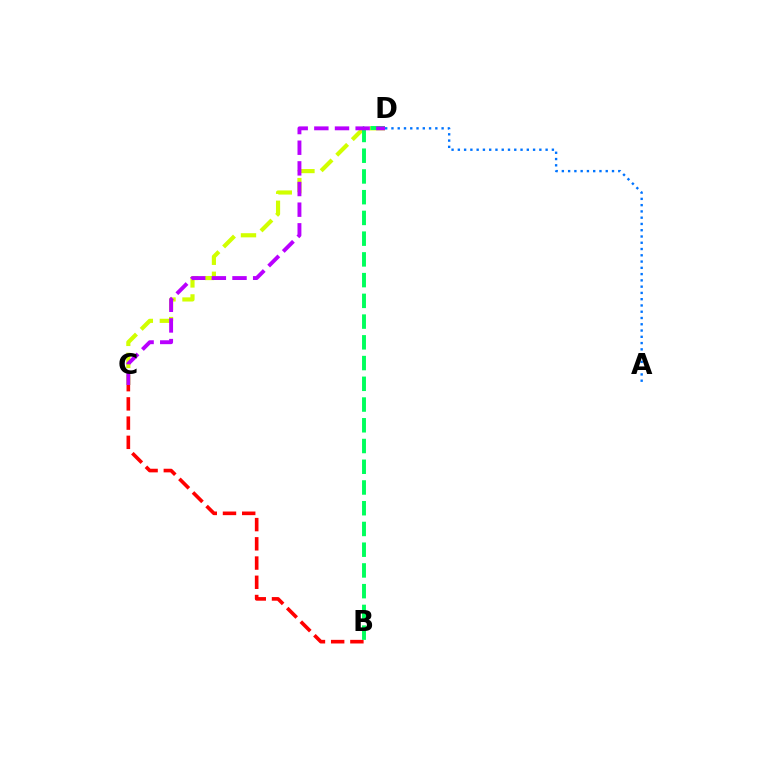{('B', 'C'): [{'color': '#ff0000', 'line_style': 'dashed', 'thickness': 2.61}], ('A', 'D'): [{'color': '#0074ff', 'line_style': 'dotted', 'thickness': 1.7}], ('C', 'D'): [{'color': '#d1ff00', 'line_style': 'dashed', 'thickness': 2.99}, {'color': '#b900ff', 'line_style': 'dashed', 'thickness': 2.81}], ('B', 'D'): [{'color': '#00ff5c', 'line_style': 'dashed', 'thickness': 2.82}]}